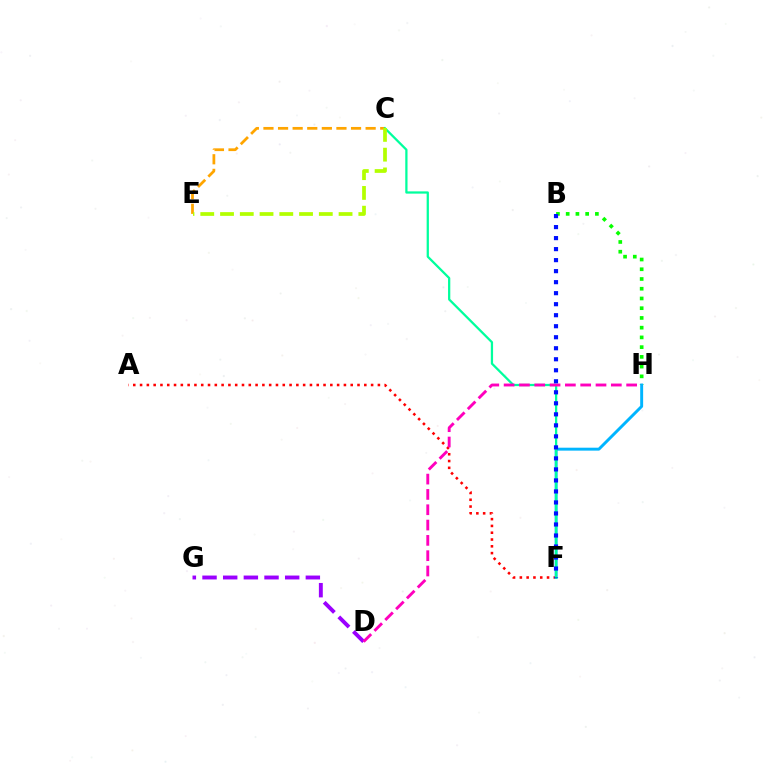{('A', 'F'): [{'color': '#ff0000', 'line_style': 'dotted', 'thickness': 1.85}], ('B', 'H'): [{'color': '#08ff00', 'line_style': 'dotted', 'thickness': 2.65}], ('F', 'H'): [{'color': '#00b5ff', 'line_style': 'solid', 'thickness': 2.11}], ('D', 'G'): [{'color': '#9b00ff', 'line_style': 'dashed', 'thickness': 2.81}], ('C', 'E'): [{'color': '#ffa500', 'line_style': 'dashed', 'thickness': 1.98}, {'color': '#b3ff00', 'line_style': 'dashed', 'thickness': 2.68}], ('C', 'F'): [{'color': '#00ff9d', 'line_style': 'solid', 'thickness': 1.63}], ('D', 'H'): [{'color': '#ff00bd', 'line_style': 'dashed', 'thickness': 2.08}], ('B', 'F'): [{'color': '#0010ff', 'line_style': 'dotted', 'thickness': 2.99}]}